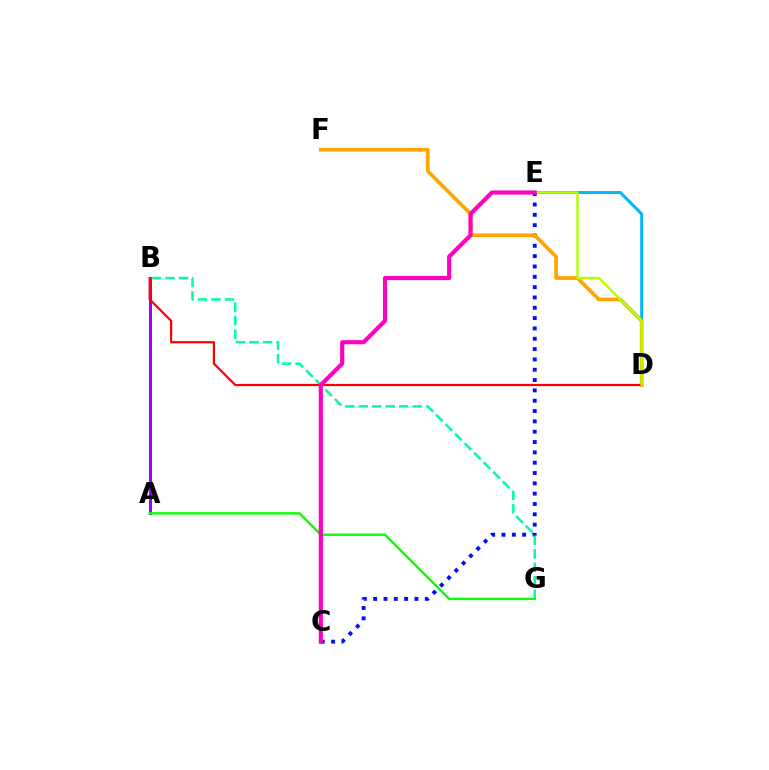{('D', 'E'): [{'color': '#00b5ff', 'line_style': 'solid', 'thickness': 2.12}, {'color': '#b3ff00', 'line_style': 'solid', 'thickness': 1.75}], ('C', 'E'): [{'color': '#0010ff', 'line_style': 'dotted', 'thickness': 2.81}, {'color': '#ff00bd', 'line_style': 'solid', 'thickness': 2.98}], ('A', 'B'): [{'color': '#9b00ff', 'line_style': 'solid', 'thickness': 2.13}], ('B', 'G'): [{'color': '#00ff9d', 'line_style': 'dashed', 'thickness': 1.83}], ('A', 'G'): [{'color': '#08ff00', 'line_style': 'solid', 'thickness': 1.72}], ('D', 'F'): [{'color': '#ffa500', 'line_style': 'solid', 'thickness': 2.67}], ('B', 'D'): [{'color': '#ff0000', 'line_style': 'solid', 'thickness': 1.61}]}